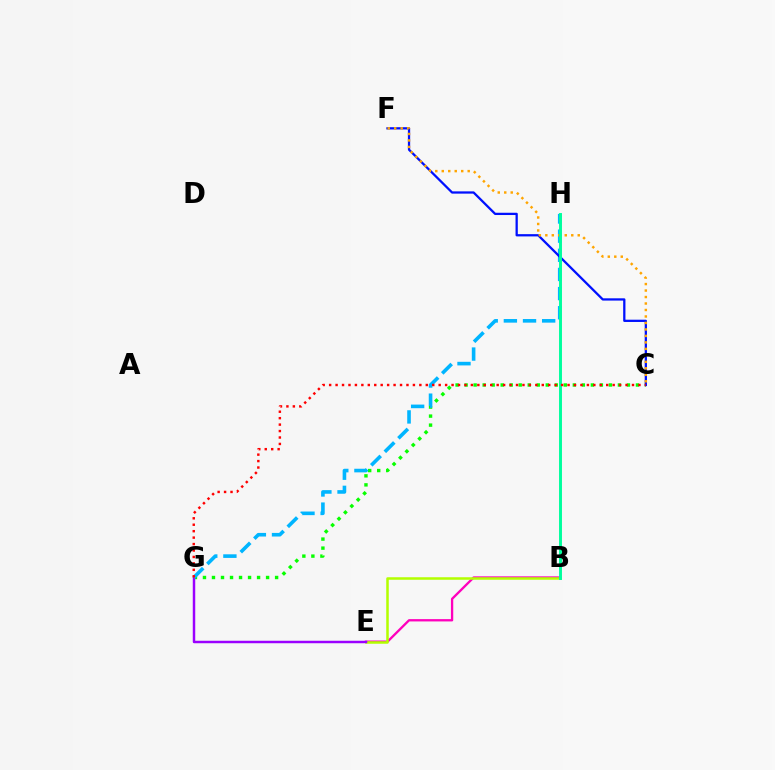{('B', 'E'): [{'color': '#ff00bd', 'line_style': 'solid', 'thickness': 1.67}, {'color': '#b3ff00', 'line_style': 'solid', 'thickness': 1.82}], ('C', 'G'): [{'color': '#08ff00', 'line_style': 'dotted', 'thickness': 2.45}, {'color': '#ff0000', 'line_style': 'dotted', 'thickness': 1.75}], ('E', 'G'): [{'color': '#9b00ff', 'line_style': 'solid', 'thickness': 1.78}], ('G', 'H'): [{'color': '#00b5ff', 'line_style': 'dashed', 'thickness': 2.6}], ('C', 'F'): [{'color': '#0010ff', 'line_style': 'solid', 'thickness': 1.63}, {'color': '#ffa500', 'line_style': 'dotted', 'thickness': 1.76}], ('B', 'H'): [{'color': '#00ff9d', 'line_style': 'solid', 'thickness': 2.11}]}